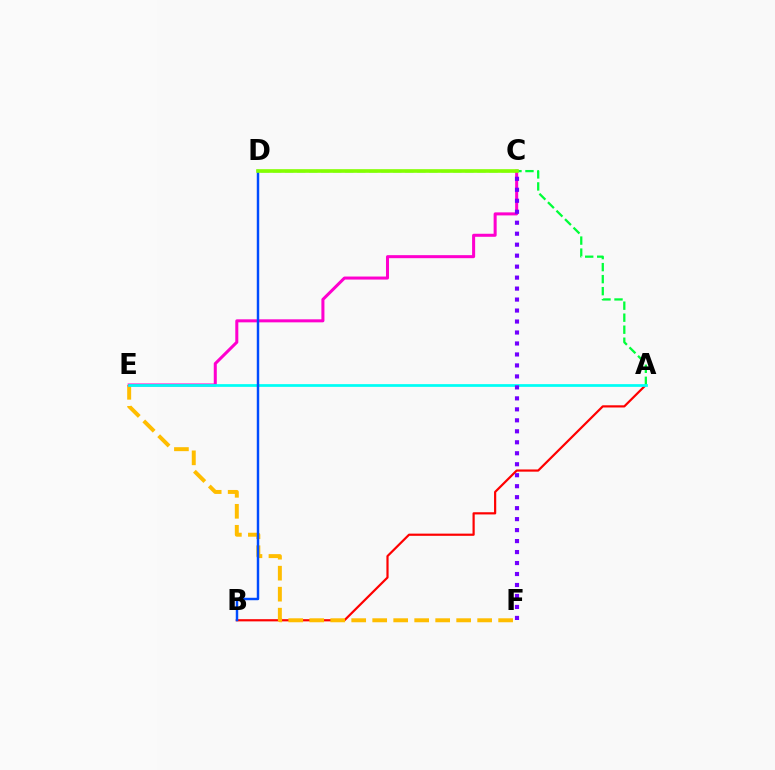{('A', 'B'): [{'color': '#ff0000', 'line_style': 'solid', 'thickness': 1.58}], ('A', 'D'): [{'color': '#00ff39', 'line_style': 'dashed', 'thickness': 1.63}], ('E', 'F'): [{'color': '#ffbd00', 'line_style': 'dashed', 'thickness': 2.85}], ('C', 'E'): [{'color': '#ff00cf', 'line_style': 'solid', 'thickness': 2.18}], ('A', 'E'): [{'color': '#00fff6', 'line_style': 'solid', 'thickness': 1.97}], ('C', 'F'): [{'color': '#7200ff', 'line_style': 'dotted', 'thickness': 2.98}], ('B', 'D'): [{'color': '#004bff', 'line_style': 'solid', 'thickness': 1.77}], ('C', 'D'): [{'color': '#84ff00', 'line_style': 'solid', 'thickness': 2.61}]}